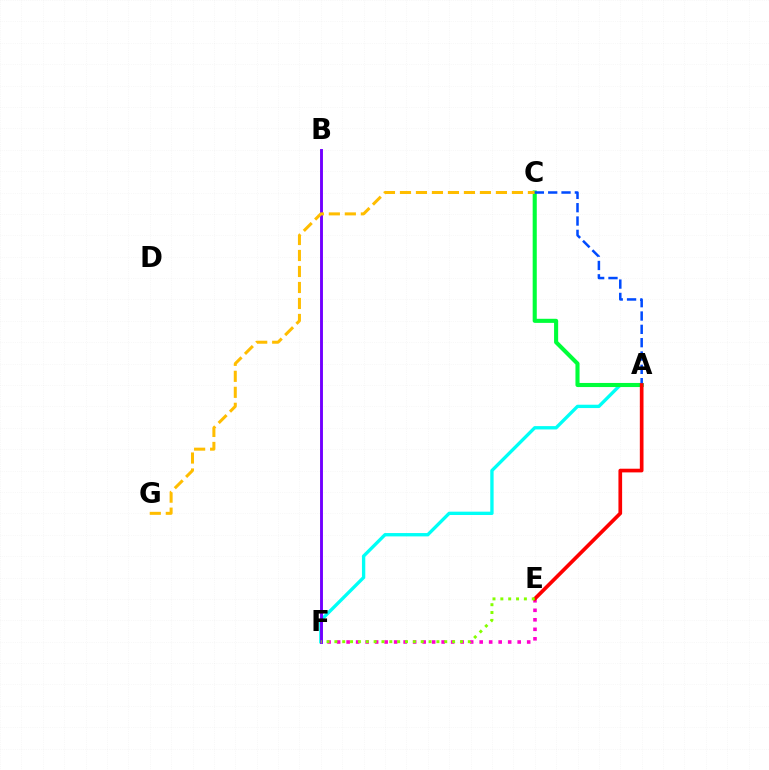{('A', 'F'): [{'color': '#00fff6', 'line_style': 'solid', 'thickness': 2.4}], ('B', 'F'): [{'color': '#7200ff', 'line_style': 'solid', 'thickness': 2.09}], ('A', 'C'): [{'color': '#00ff39', 'line_style': 'solid', 'thickness': 2.95}, {'color': '#004bff', 'line_style': 'dashed', 'thickness': 1.81}], ('E', 'F'): [{'color': '#ff00cf', 'line_style': 'dotted', 'thickness': 2.58}, {'color': '#84ff00', 'line_style': 'dotted', 'thickness': 2.13}], ('C', 'G'): [{'color': '#ffbd00', 'line_style': 'dashed', 'thickness': 2.17}], ('A', 'E'): [{'color': '#ff0000', 'line_style': 'solid', 'thickness': 2.65}]}